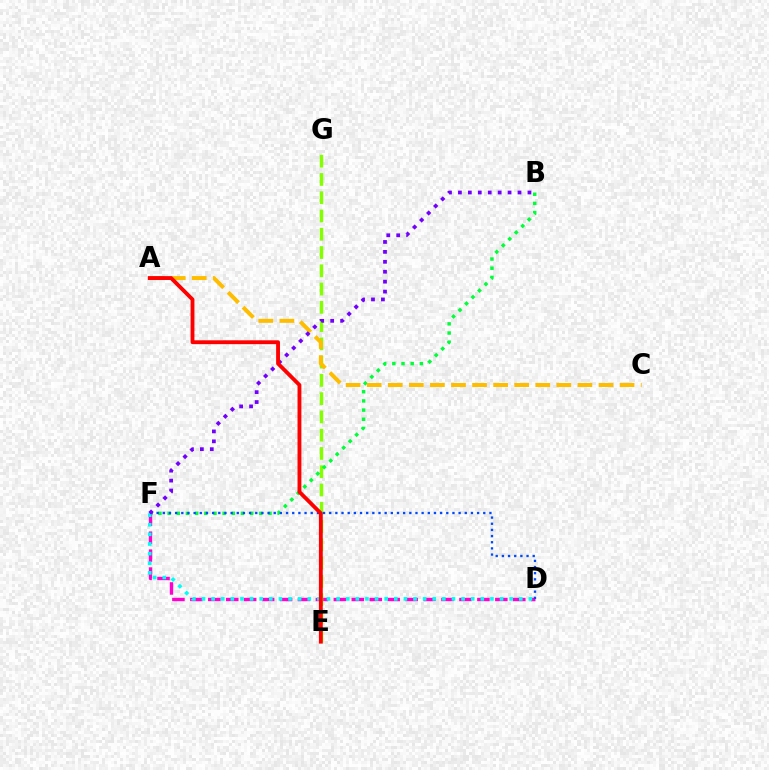{('D', 'F'): [{'color': '#ff00cf', 'line_style': 'dashed', 'thickness': 2.44}, {'color': '#004bff', 'line_style': 'dotted', 'thickness': 1.67}, {'color': '#00fff6', 'line_style': 'dotted', 'thickness': 2.61}], ('E', 'G'): [{'color': '#84ff00', 'line_style': 'dashed', 'thickness': 2.48}], ('B', 'F'): [{'color': '#00ff39', 'line_style': 'dotted', 'thickness': 2.49}, {'color': '#7200ff', 'line_style': 'dotted', 'thickness': 2.7}], ('A', 'C'): [{'color': '#ffbd00', 'line_style': 'dashed', 'thickness': 2.86}], ('A', 'E'): [{'color': '#ff0000', 'line_style': 'solid', 'thickness': 2.77}]}